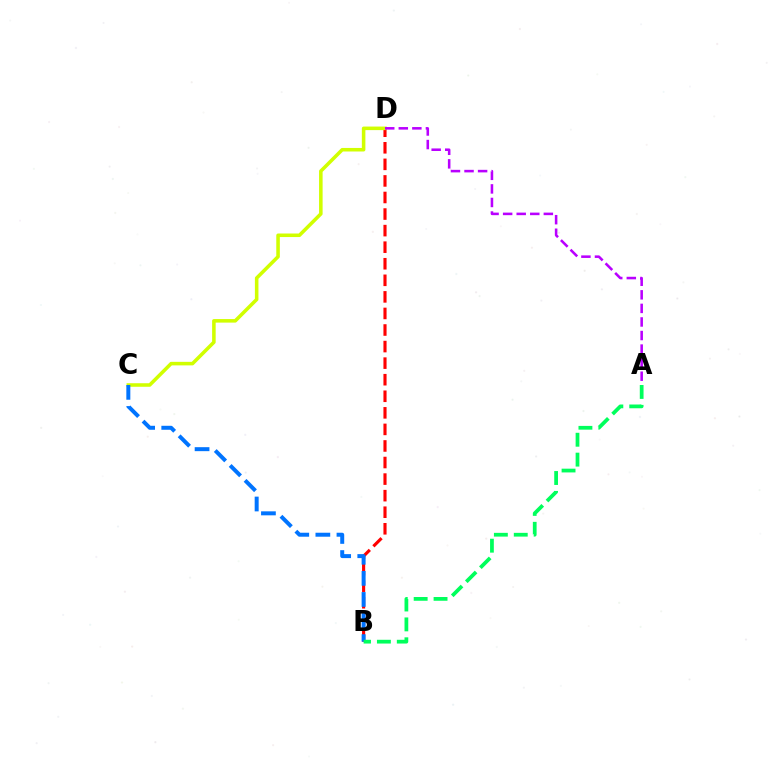{('B', 'D'): [{'color': '#ff0000', 'line_style': 'dashed', 'thickness': 2.25}], ('C', 'D'): [{'color': '#d1ff00', 'line_style': 'solid', 'thickness': 2.56}], ('B', 'C'): [{'color': '#0074ff', 'line_style': 'dashed', 'thickness': 2.87}], ('A', 'B'): [{'color': '#00ff5c', 'line_style': 'dashed', 'thickness': 2.7}], ('A', 'D'): [{'color': '#b900ff', 'line_style': 'dashed', 'thickness': 1.84}]}